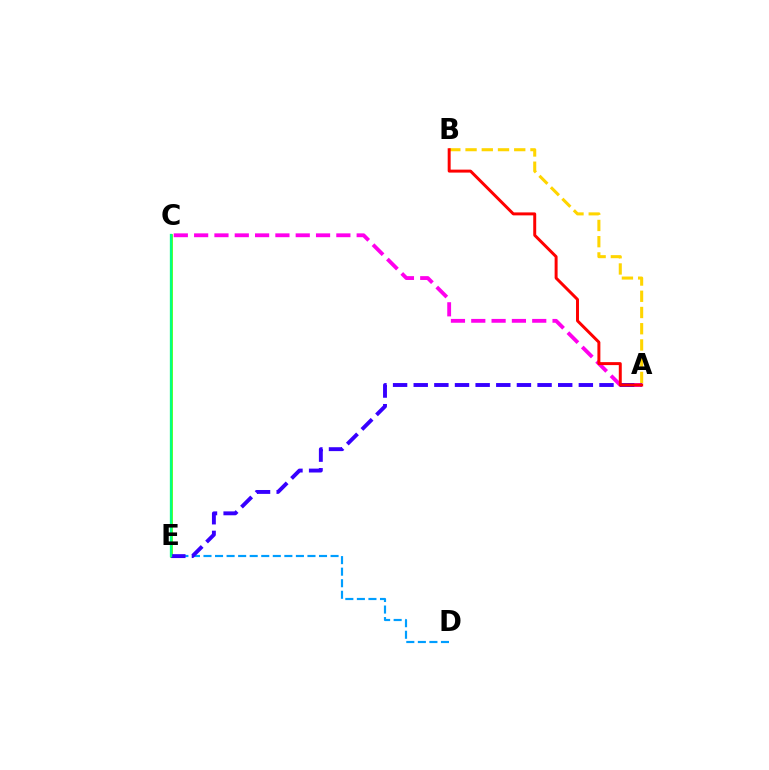{('D', 'E'): [{'color': '#009eff', 'line_style': 'dashed', 'thickness': 1.57}], ('A', 'B'): [{'color': '#ffd500', 'line_style': 'dashed', 'thickness': 2.2}, {'color': '#ff0000', 'line_style': 'solid', 'thickness': 2.14}], ('A', 'C'): [{'color': '#ff00ed', 'line_style': 'dashed', 'thickness': 2.76}], ('C', 'E'): [{'color': '#4fff00', 'line_style': 'solid', 'thickness': 1.94}, {'color': '#00ff86', 'line_style': 'solid', 'thickness': 1.67}], ('A', 'E'): [{'color': '#3700ff', 'line_style': 'dashed', 'thickness': 2.8}]}